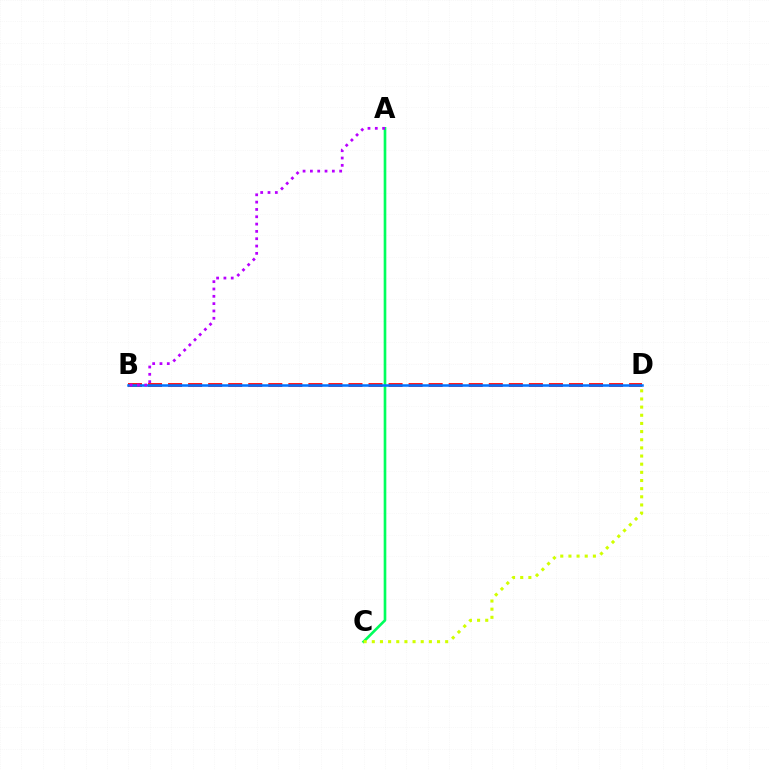{('A', 'C'): [{'color': '#00ff5c', 'line_style': 'solid', 'thickness': 1.91}], ('B', 'D'): [{'color': '#ff0000', 'line_style': 'dashed', 'thickness': 2.72}, {'color': '#0074ff', 'line_style': 'solid', 'thickness': 1.81}], ('C', 'D'): [{'color': '#d1ff00', 'line_style': 'dotted', 'thickness': 2.22}], ('A', 'B'): [{'color': '#b900ff', 'line_style': 'dotted', 'thickness': 1.99}]}